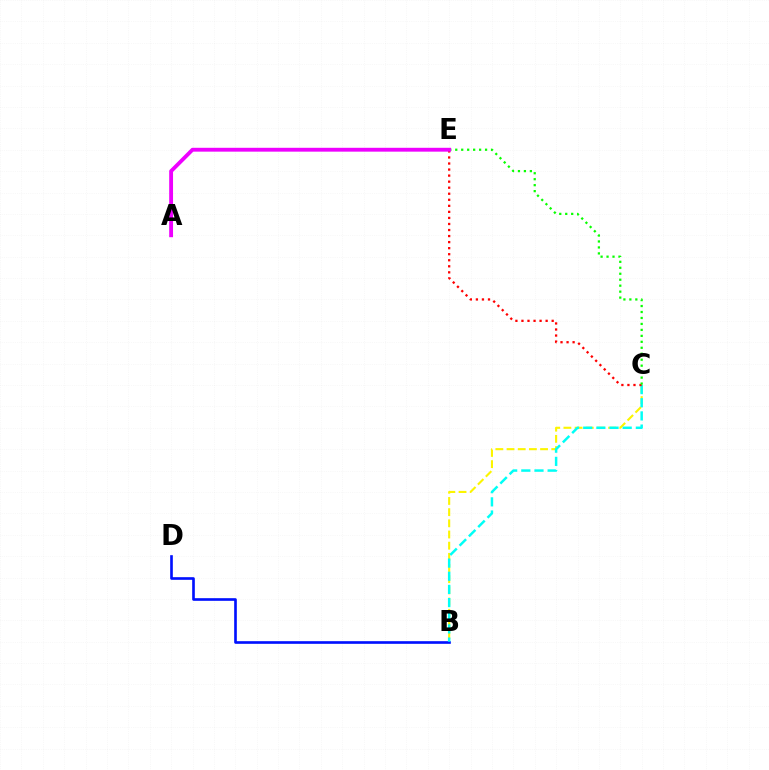{('B', 'D'): [{'color': '#0010ff', 'line_style': 'solid', 'thickness': 1.9}], ('B', 'C'): [{'color': '#fcf500', 'line_style': 'dashed', 'thickness': 1.52}, {'color': '#00fff6', 'line_style': 'dashed', 'thickness': 1.79}], ('C', 'E'): [{'color': '#ff0000', 'line_style': 'dotted', 'thickness': 1.64}, {'color': '#08ff00', 'line_style': 'dotted', 'thickness': 1.62}], ('A', 'E'): [{'color': '#ee00ff', 'line_style': 'solid', 'thickness': 2.77}]}